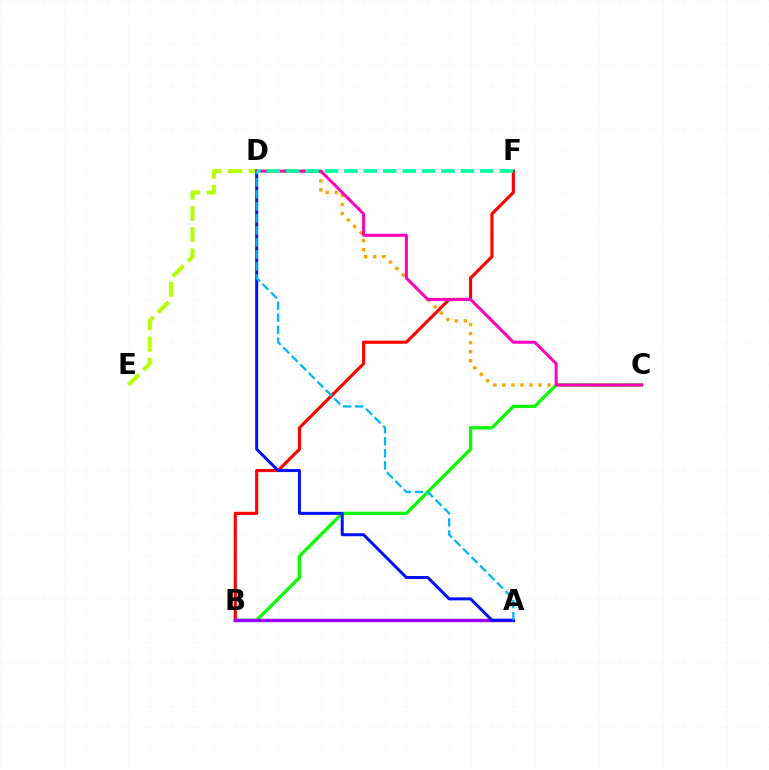{('B', 'C'): [{'color': '#08ff00', 'line_style': 'solid', 'thickness': 2.37}], ('D', 'E'): [{'color': '#b3ff00', 'line_style': 'dashed', 'thickness': 2.88}], ('B', 'F'): [{'color': '#ff0000', 'line_style': 'solid', 'thickness': 2.25}], ('C', 'D'): [{'color': '#ffa500', 'line_style': 'dotted', 'thickness': 2.45}, {'color': '#ff00bd', 'line_style': 'solid', 'thickness': 2.17}], ('A', 'B'): [{'color': '#9b00ff', 'line_style': 'solid', 'thickness': 2.43}], ('A', 'D'): [{'color': '#0010ff', 'line_style': 'solid', 'thickness': 2.16}, {'color': '#00b5ff', 'line_style': 'dashed', 'thickness': 1.63}], ('D', 'F'): [{'color': '#00ff9d', 'line_style': 'dashed', 'thickness': 2.64}]}